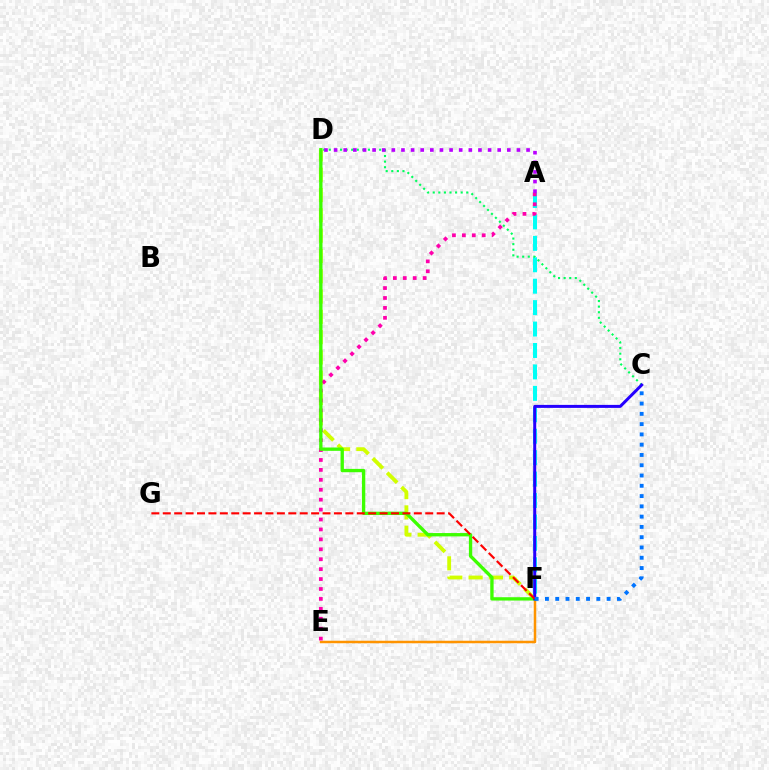{('A', 'F'): [{'color': '#00fff6', 'line_style': 'dashed', 'thickness': 2.91}], ('E', 'F'): [{'color': '#ff9400', 'line_style': 'solid', 'thickness': 1.8}], ('D', 'F'): [{'color': '#d1ff00', 'line_style': 'dashed', 'thickness': 2.76}, {'color': '#3dff00', 'line_style': 'solid', 'thickness': 2.4}], ('C', 'D'): [{'color': '#00ff5c', 'line_style': 'dotted', 'thickness': 1.52}], ('A', 'E'): [{'color': '#ff00ac', 'line_style': 'dotted', 'thickness': 2.7}], ('A', 'D'): [{'color': '#b900ff', 'line_style': 'dotted', 'thickness': 2.61}], ('C', 'F'): [{'color': '#2500ff', 'line_style': 'solid', 'thickness': 2.16}, {'color': '#0074ff', 'line_style': 'dotted', 'thickness': 2.79}], ('F', 'G'): [{'color': '#ff0000', 'line_style': 'dashed', 'thickness': 1.55}]}